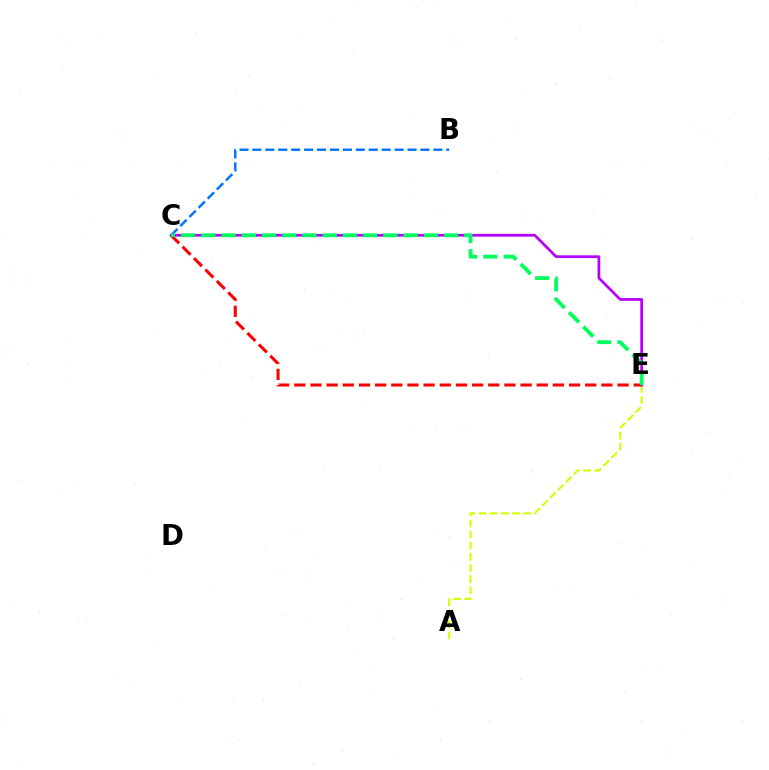{('A', 'E'): [{'color': '#d1ff00', 'line_style': 'dashed', 'thickness': 1.51}], ('C', 'E'): [{'color': '#ff0000', 'line_style': 'dashed', 'thickness': 2.2}, {'color': '#b900ff', 'line_style': 'solid', 'thickness': 1.97}, {'color': '#00ff5c', 'line_style': 'dashed', 'thickness': 2.75}], ('B', 'C'): [{'color': '#0074ff', 'line_style': 'dashed', 'thickness': 1.76}]}